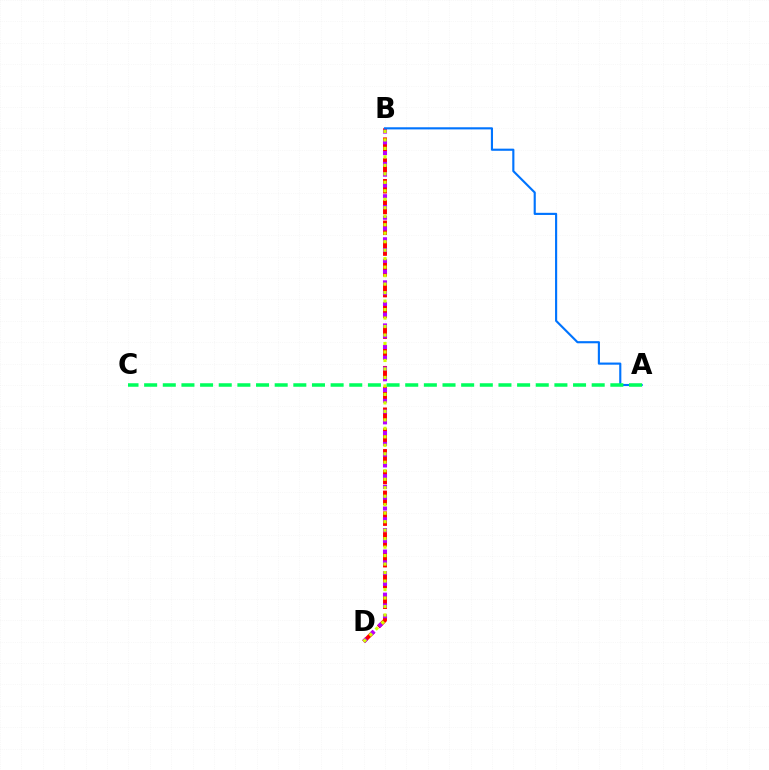{('B', 'D'): [{'color': '#ff0000', 'line_style': 'dashed', 'thickness': 2.82}, {'color': '#b900ff', 'line_style': 'dotted', 'thickness': 2.93}, {'color': '#d1ff00', 'line_style': 'dotted', 'thickness': 2.31}], ('A', 'B'): [{'color': '#0074ff', 'line_style': 'solid', 'thickness': 1.54}], ('A', 'C'): [{'color': '#00ff5c', 'line_style': 'dashed', 'thickness': 2.53}]}